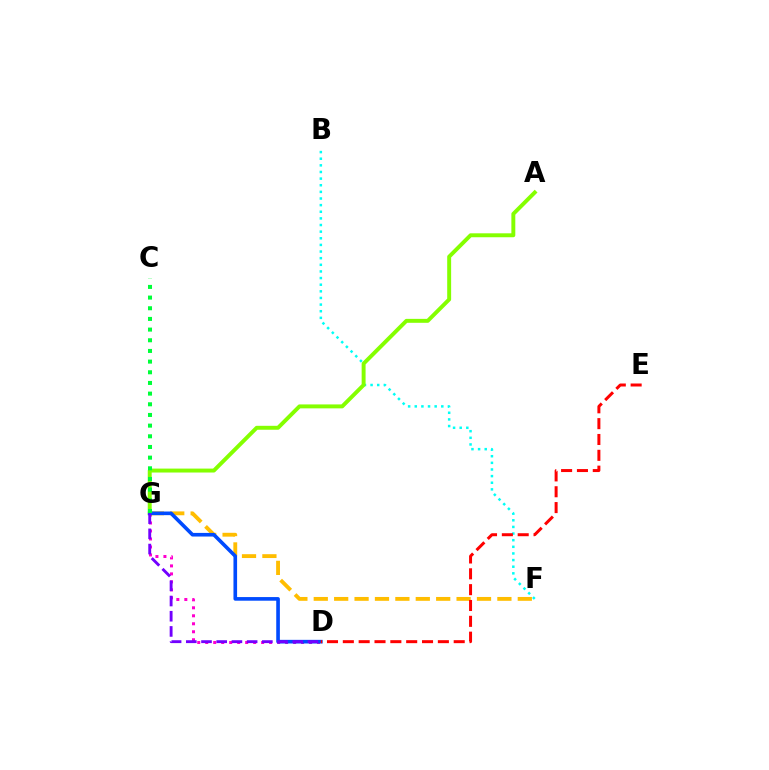{('B', 'F'): [{'color': '#00fff6', 'line_style': 'dotted', 'thickness': 1.8}], ('D', 'G'): [{'color': '#ff00cf', 'line_style': 'dotted', 'thickness': 2.17}, {'color': '#004bff', 'line_style': 'solid', 'thickness': 2.62}, {'color': '#7200ff', 'line_style': 'dashed', 'thickness': 2.07}], ('F', 'G'): [{'color': '#ffbd00', 'line_style': 'dashed', 'thickness': 2.77}], ('A', 'G'): [{'color': '#84ff00', 'line_style': 'solid', 'thickness': 2.83}], ('C', 'G'): [{'color': '#00ff39', 'line_style': 'dotted', 'thickness': 2.9}], ('D', 'E'): [{'color': '#ff0000', 'line_style': 'dashed', 'thickness': 2.15}]}